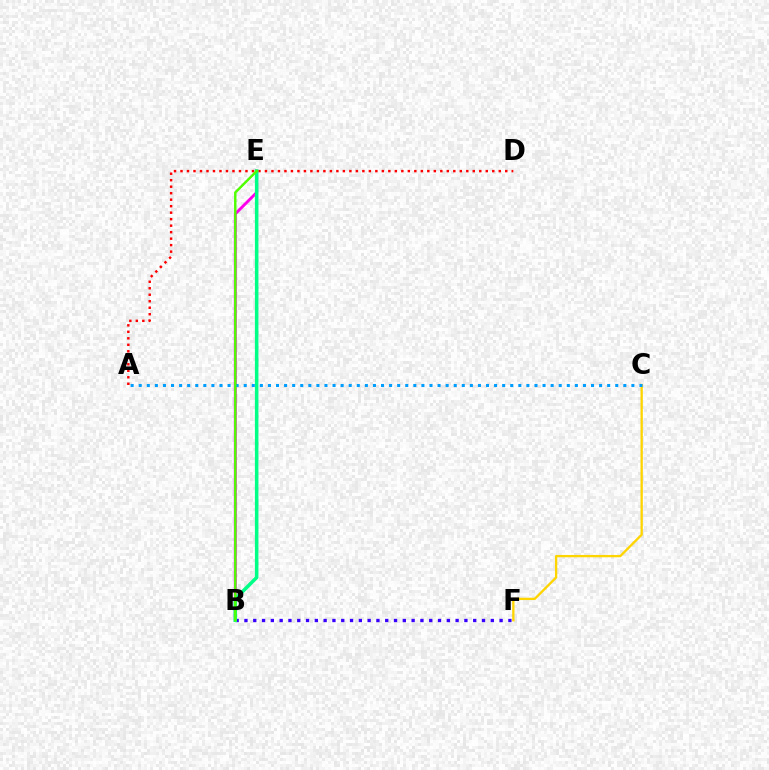{('A', 'D'): [{'color': '#ff0000', 'line_style': 'dotted', 'thickness': 1.76}], ('B', 'E'): [{'color': '#ff00ed', 'line_style': 'solid', 'thickness': 2.09}, {'color': '#00ff86', 'line_style': 'solid', 'thickness': 2.55}, {'color': '#4fff00', 'line_style': 'solid', 'thickness': 1.75}], ('B', 'F'): [{'color': '#3700ff', 'line_style': 'dotted', 'thickness': 2.39}], ('C', 'F'): [{'color': '#ffd500', 'line_style': 'solid', 'thickness': 1.67}], ('A', 'C'): [{'color': '#009eff', 'line_style': 'dotted', 'thickness': 2.19}]}